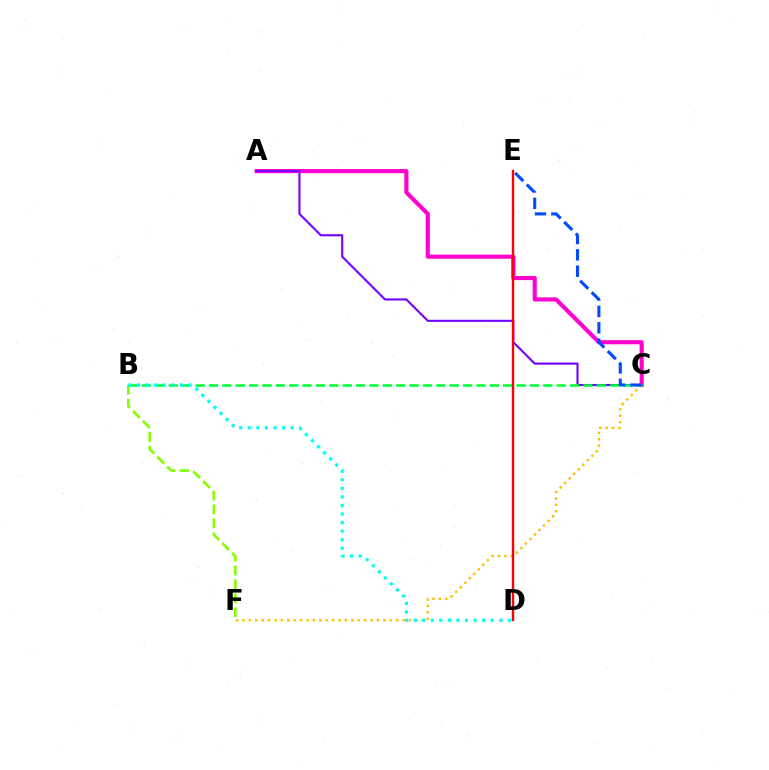{('B', 'F'): [{'color': '#84ff00', 'line_style': 'dashed', 'thickness': 1.9}], ('A', 'C'): [{'color': '#ff00cf', 'line_style': 'solid', 'thickness': 2.96}, {'color': '#7200ff', 'line_style': 'solid', 'thickness': 1.5}], ('C', 'F'): [{'color': '#ffbd00', 'line_style': 'dotted', 'thickness': 1.74}], ('B', 'C'): [{'color': '#00ff39', 'line_style': 'dashed', 'thickness': 1.82}], ('C', 'E'): [{'color': '#004bff', 'line_style': 'dashed', 'thickness': 2.22}], ('B', 'D'): [{'color': '#00fff6', 'line_style': 'dotted', 'thickness': 2.33}], ('D', 'E'): [{'color': '#ff0000', 'line_style': 'solid', 'thickness': 1.72}]}